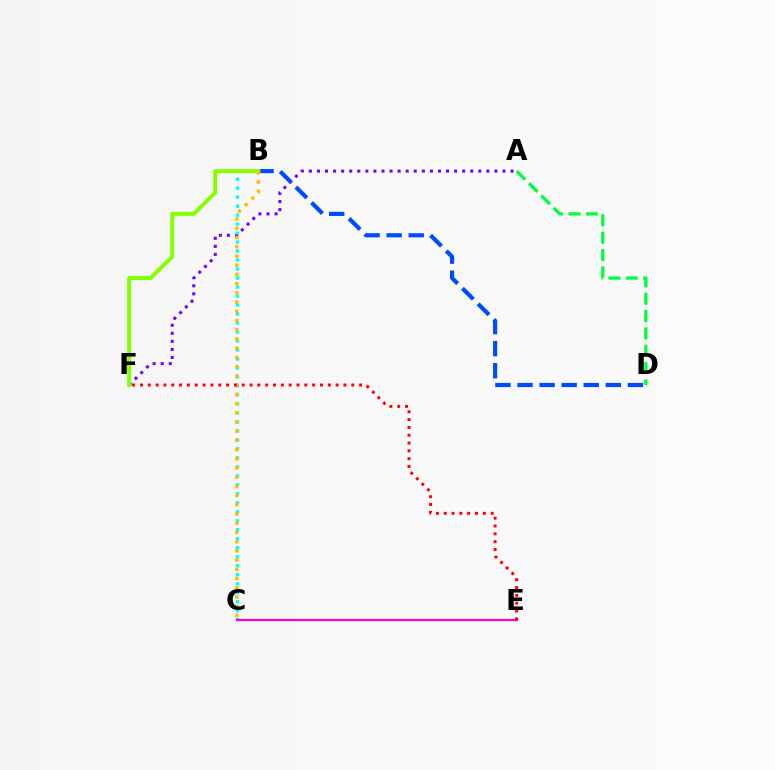{('A', 'F'): [{'color': '#7200ff', 'line_style': 'dotted', 'thickness': 2.19}], ('B', 'C'): [{'color': '#00fff6', 'line_style': 'dotted', 'thickness': 2.44}, {'color': '#ffbd00', 'line_style': 'dotted', 'thickness': 2.5}], ('B', 'D'): [{'color': '#004bff', 'line_style': 'dashed', 'thickness': 3.0}], ('A', 'D'): [{'color': '#00ff39', 'line_style': 'dashed', 'thickness': 2.36}], ('C', 'E'): [{'color': '#ff00cf', 'line_style': 'solid', 'thickness': 1.56}], ('B', 'F'): [{'color': '#84ff00', 'line_style': 'solid', 'thickness': 2.87}], ('E', 'F'): [{'color': '#ff0000', 'line_style': 'dotted', 'thickness': 2.13}]}